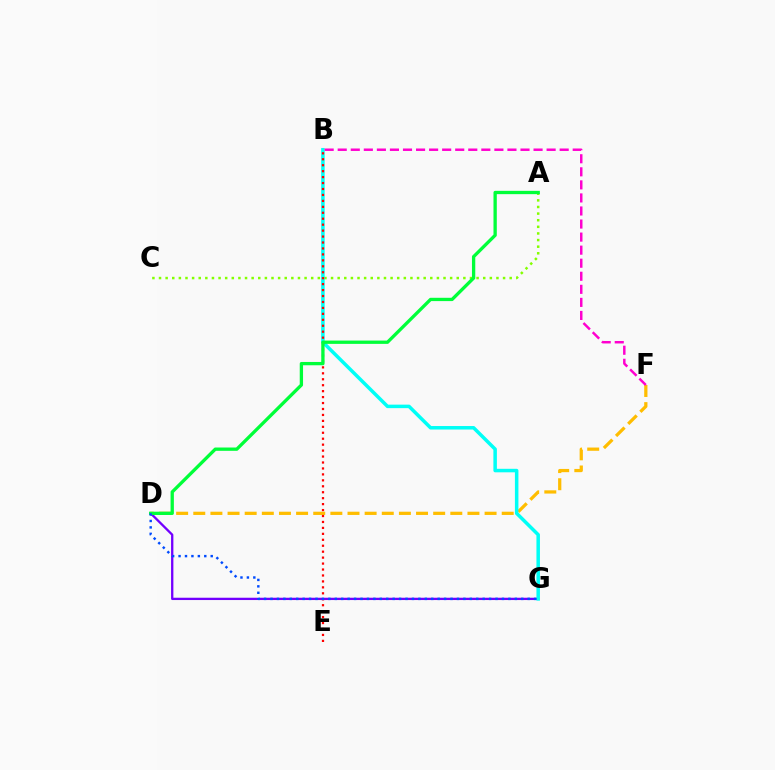{('D', 'F'): [{'color': '#ffbd00', 'line_style': 'dashed', 'thickness': 2.33}], ('D', 'G'): [{'color': '#7200ff', 'line_style': 'solid', 'thickness': 1.66}, {'color': '#004bff', 'line_style': 'dotted', 'thickness': 1.75}], ('A', 'C'): [{'color': '#84ff00', 'line_style': 'dotted', 'thickness': 1.8}], ('B', 'G'): [{'color': '#00fff6', 'line_style': 'solid', 'thickness': 2.52}], ('B', 'E'): [{'color': '#ff0000', 'line_style': 'dotted', 'thickness': 1.62}], ('A', 'D'): [{'color': '#00ff39', 'line_style': 'solid', 'thickness': 2.38}], ('B', 'F'): [{'color': '#ff00cf', 'line_style': 'dashed', 'thickness': 1.77}]}